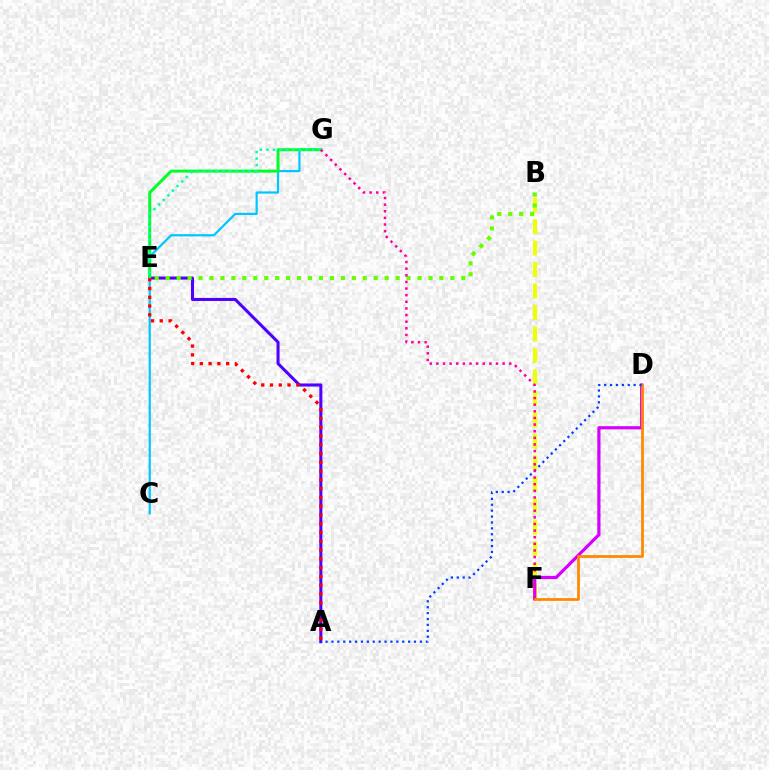{('A', 'E'): [{'color': '#4f00ff', 'line_style': 'solid', 'thickness': 2.2}, {'color': '#ff0000', 'line_style': 'dotted', 'thickness': 2.39}], ('C', 'G'): [{'color': '#00c7ff', 'line_style': 'solid', 'thickness': 1.61}], ('E', 'G'): [{'color': '#00ff27', 'line_style': 'solid', 'thickness': 2.14}, {'color': '#00ffaf', 'line_style': 'dotted', 'thickness': 1.77}], ('B', 'F'): [{'color': '#eeff00', 'line_style': 'dashed', 'thickness': 2.92}], ('D', 'F'): [{'color': '#d600ff', 'line_style': 'solid', 'thickness': 2.31}, {'color': '#ff8800', 'line_style': 'solid', 'thickness': 1.98}], ('B', 'E'): [{'color': '#66ff00', 'line_style': 'dotted', 'thickness': 2.98}], ('A', 'D'): [{'color': '#003fff', 'line_style': 'dotted', 'thickness': 1.6}], ('F', 'G'): [{'color': '#ff00a0', 'line_style': 'dotted', 'thickness': 1.8}]}